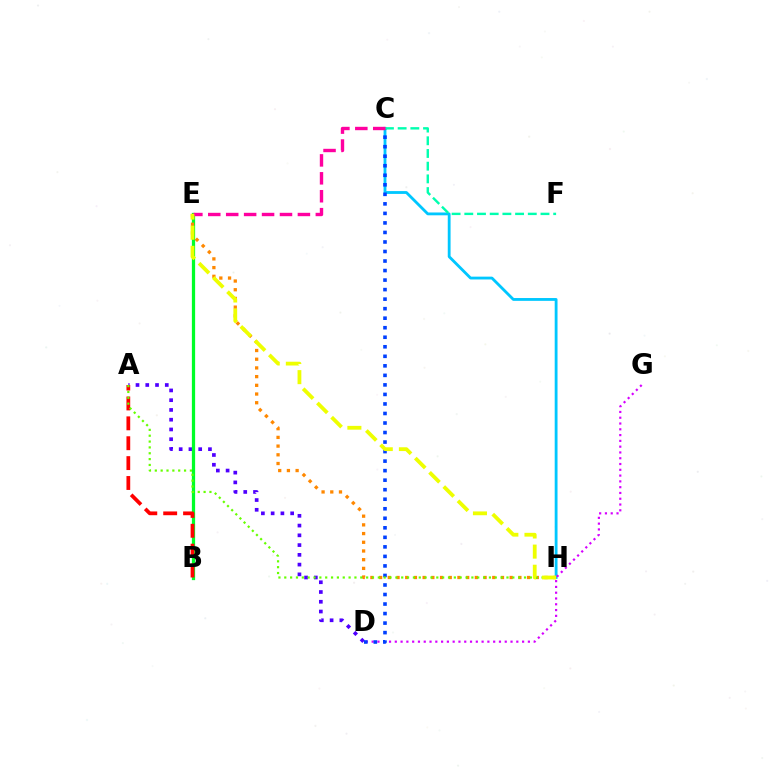{('A', 'D'): [{'color': '#4f00ff', 'line_style': 'dotted', 'thickness': 2.65}], ('C', 'H'): [{'color': '#00c7ff', 'line_style': 'solid', 'thickness': 2.03}], ('B', 'E'): [{'color': '#00ff27', 'line_style': 'solid', 'thickness': 2.34}], ('E', 'H'): [{'color': '#ff8800', 'line_style': 'dotted', 'thickness': 2.36}, {'color': '#eeff00', 'line_style': 'dashed', 'thickness': 2.73}], ('D', 'G'): [{'color': '#d600ff', 'line_style': 'dotted', 'thickness': 1.57}], ('A', 'B'): [{'color': '#ff0000', 'line_style': 'dashed', 'thickness': 2.7}], ('C', 'D'): [{'color': '#003fff', 'line_style': 'dotted', 'thickness': 2.59}], ('C', 'F'): [{'color': '#00ffaf', 'line_style': 'dashed', 'thickness': 1.73}], ('A', 'H'): [{'color': '#66ff00', 'line_style': 'dotted', 'thickness': 1.59}], ('C', 'E'): [{'color': '#ff00a0', 'line_style': 'dashed', 'thickness': 2.44}]}